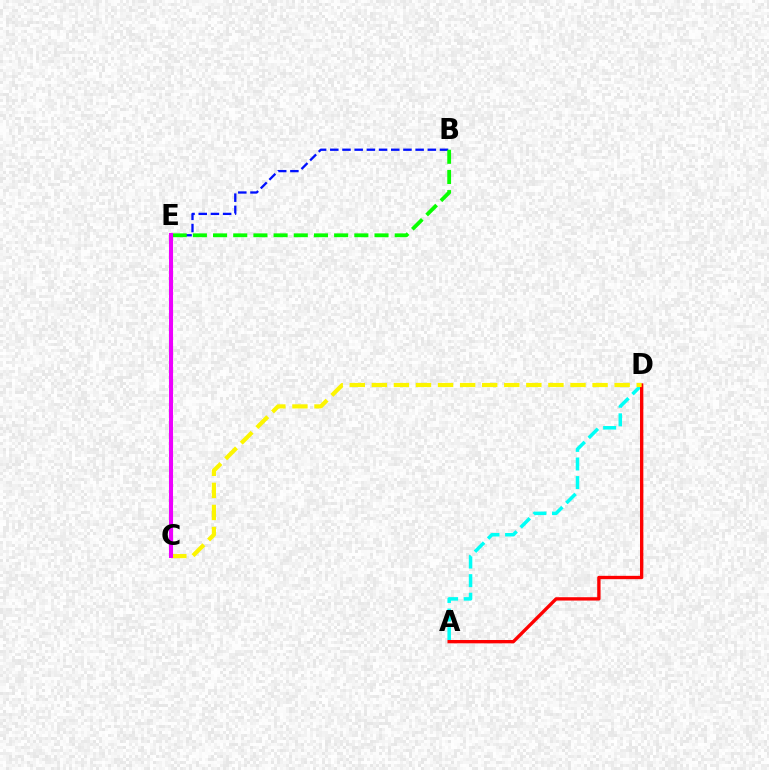{('A', 'D'): [{'color': '#00fff6', 'line_style': 'dashed', 'thickness': 2.53}, {'color': '#ff0000', 'line_style': 'solid', 'thickness': 2.4}], ('B', 'E'): [{'color': '#0010ff', 'line_style': 'dashed', 'thickness': 1.66}, {'color': '#08ff00', 'line_style': 'dashed', 'thickness': 2.74}], ('C', 'D'): [{'color': '#fcf500', 'line_style': 'dashed', 'thickness': 3.0}], ('C', 'E'): [{'color': '#ee00ff', 'line_style': 'solid', 'thickness': 2.92}]}